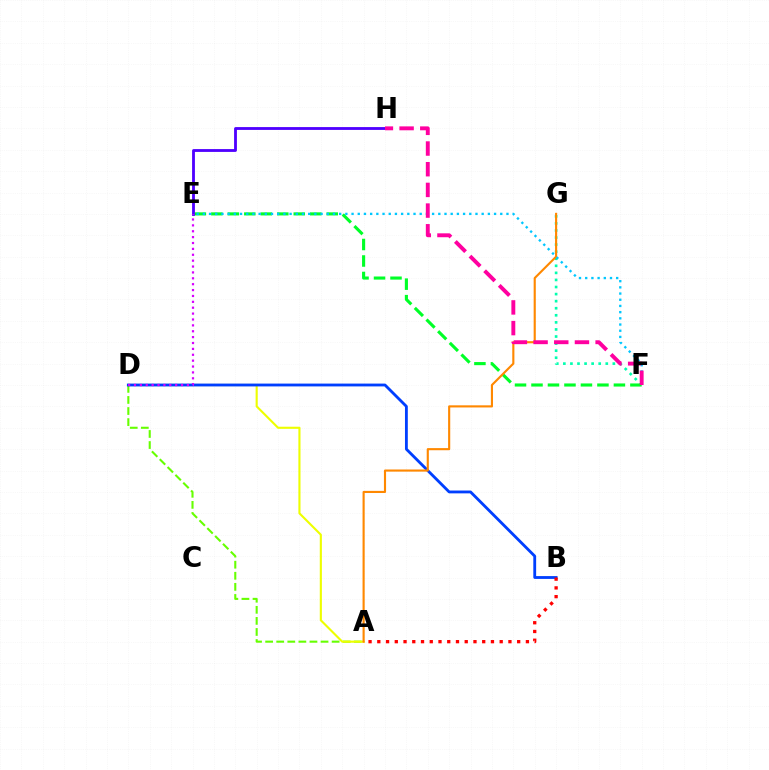{('A', 'D'): [{'color': '#66ff00', 'line_style': 'dashed', 'thickness': 1.51}, {'color': '#eeff00', 'line_style': 'solid', 'thickness': 1.53}], ('F', 'G'): [{'color': '#00ffaf', 'line_style': 'dotted', 'thickness': 1.92}], ('E', 'F'): [{'color': '#00ff27', 'line_style': 'dashed', 'thickness': 2.24}, {'color': '#00c7ff', 'line_style': 'dotted', 'thickness': 1.68}], ('B', 'D'): [{'color': '#003fff', 'line_style': 'solid', 'thickness': 2.04}], ('A', 'G'): [{'color': '#ff8800', 'line_style': 'solid', 'thickness': 1.53}], ('E', 'H'): [{'color': '#4f00ff', 'line_style': 'solid', 'thickness': 2.04}], ('D', 'E'): [{'color': '#d600ff', 'line_style': 'dotted', 'thickness': 1.6}], ('F', 'H'): [{'color': '#ff00a0', 'line_style': 'dashed', 'thickness': 2.81}], ('A', 'B'): [{'color': '#ff0000', 'line_style': 'dotted', 'thickness': 2.38}]}